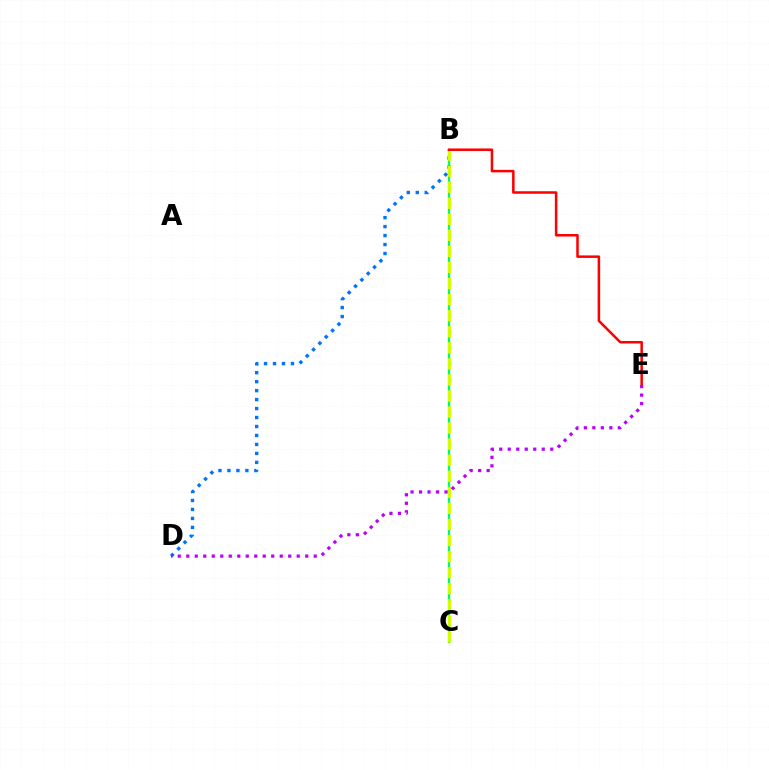{('B', 'C'): [{'color': '#00ff5c', 'line_style': 'solid', 'thickness': 1.63}, {'color': '#d1ff00', 'line_style': 'dashed', 'thickness': 2.18}], ('B', 'D'): [{'color': '#0074ff', 'line_style': 'dotted', 'thickness': 2.44}], ('B', 'E'): [{'color': '#ff0000', 'line_style': 'solid', 'thickness': 1.82}], ('D', 'E'): [{'color': '#b900ff', 'line_style': 'dotted', 'thickness': 2.31}]}